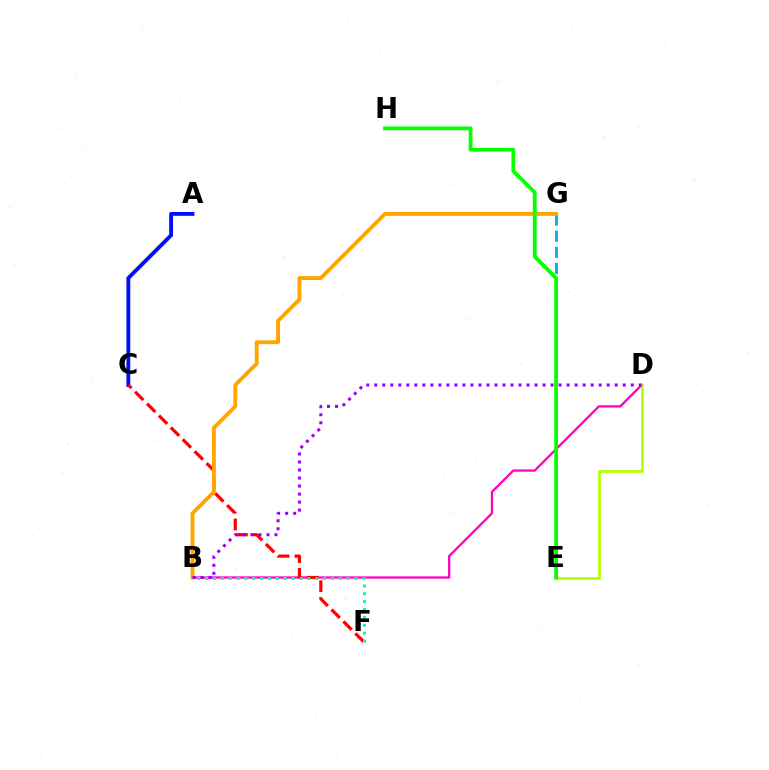{('E', 'G'): [{'color': '#00b5ff', 'line_style': 'dashed', 'thickness': 2.19}], ('B', 'D'): [{'color': '#ff00bd', 'line_style': 'solid', 'thickness': 1.64}, {'color': '#9b00ff', 'line_style': 'dotted', 'thickness': 2.18}], ('A', 'C'): [{'color': '#0010ff', 'line_style': 'solid', 'thickness': 2.77}], ('C', 'F'): [{'color': '#ff0000', 'line_style': 'dashed', 'thickness': 2.29}], ('B', 'F'): [{'color': '#00ff9d', 'line_style': 'dotted', 'thickness': 2.14}], ('B', 'G'): [{'color': '#ffa500', 'line_style': 'solid', 'thickness': 2.79}], ('D', 'E'): [{'color': '#b3ff00', 'line_style': 'solid', 'thickness': 1.96}], ('E', 'H'): [{'color': '#08ff00', 'line_style': 'solid', 'thickness': 2.73}]}